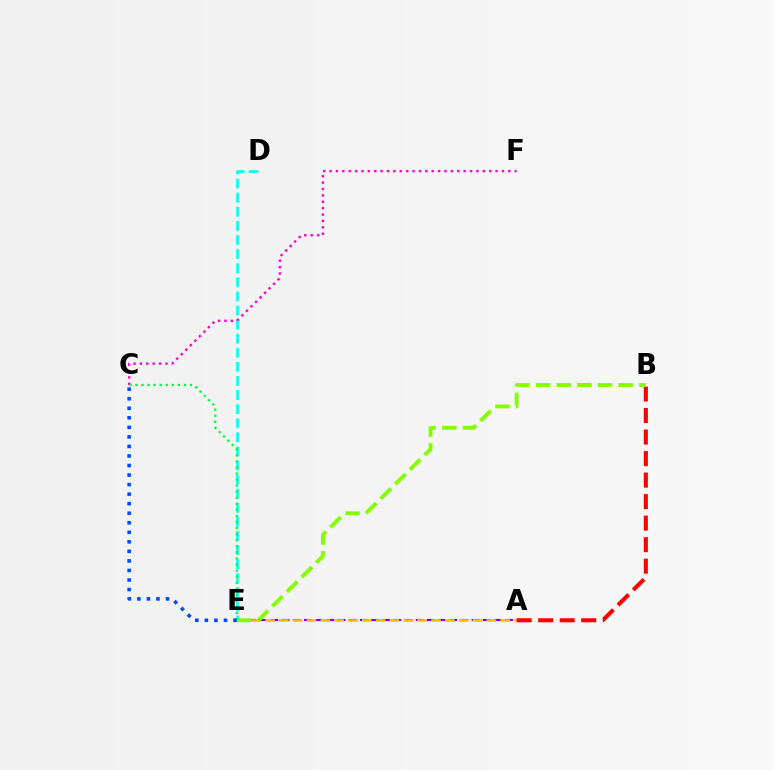{('D', 'E'): [{'color': '#00fff6', 'line_style': 'dashed', 'thickness': 1.91}], ('A', 'E'): [{'color': '#7200ff', 'line_style': 'dashed', 'thickness': 1.52}, {'color': '#ffbd00', 'line_style': 'dashed', 'thickness': 1.88}], ('A', 'B'): [{'color': '#ff0000', 'line_style': 'dashed', 'thickness': 2.92}], ('C', 'F'): [{'color': '#ff00cf', 'line_style': 'dotted', 'thickness': 1.73}], ('B', 'E'): [{'color': '#84ff00', 'line_style': 'dashed', 'thickness': 2.81}], ('C', 'E'): [{'color': '#00ff39', 'line_style': 'dotted', 'thickness': 1.65}, {'color': '#004bff', 'line_style': 'dotted', 'thickness': 2.59}]}